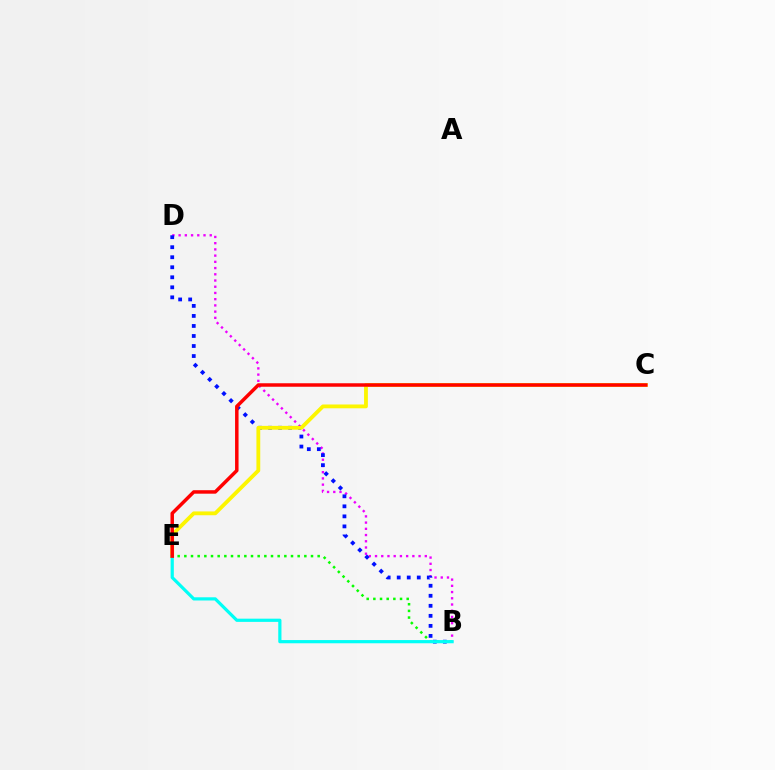{('B', 'D'): [{'color': '#ee00ff', 'line_style': 'dotted', 'thickness': 1.69}, {'color': '#0010ff', 'line_style': 'dotted', 'thickness': 2.72}], ('C', 'E'): [{'color': '#fcf500', 'line_style': 'solid', 'thickness': 2.75}, {'color': '#ff0000', 'line_style': 'solid', 'thickness': 2.51}], ('B', 'E'): [{'color': '#08ff00', 'line_style': 'dotted', 'thickness': 1.81}, {'color': '#00fff6', 'line_style': 'solid', 'thickness': 2.3}]}